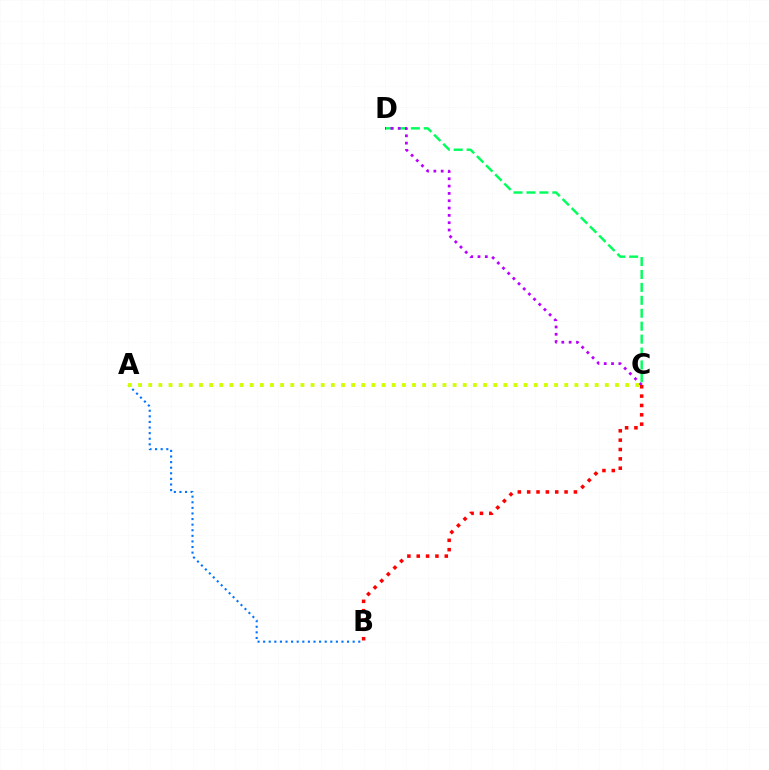{('C', 'D'): [{'color': '#00ff5c', 'line_style': 'dashed', 'thickness': 1.76}, {'color': '#b900ff', 'line_style': 'dotted', 'thickness': 1.99}], ('A', 'B'): [{'color': '#0074ff', 'line_style': 'dotted', 'thickness': 1.52}], ('A', 'C'): [{'color': '#d1ff00', 'line_style': 'dotted', 'thickness': 2.76}], ('B', 'C'): [{'color': '#ff0000', 'line_style': 'dotted', 'thickness': 2.54}]}